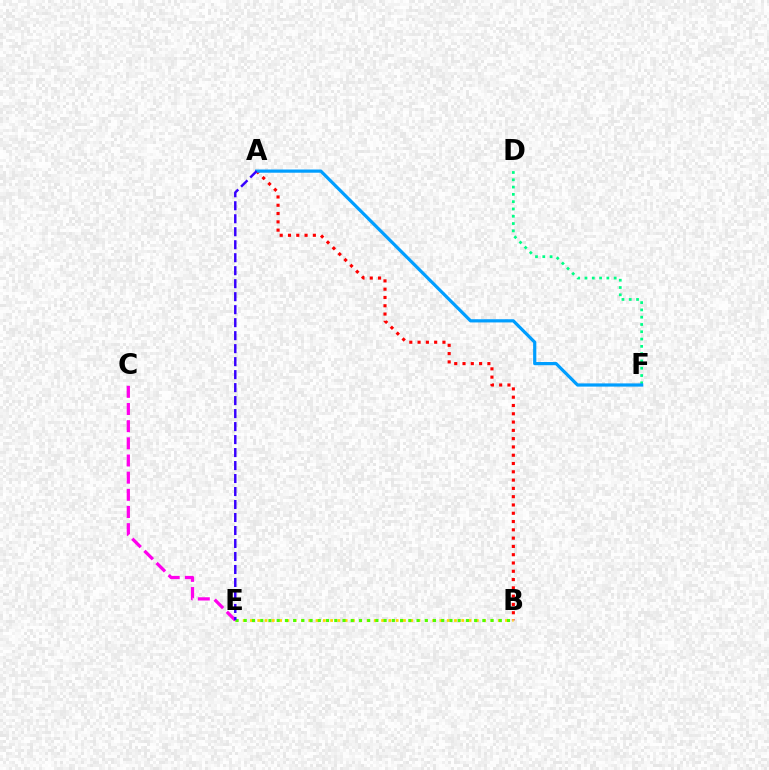{('A', 'B'): [{'color': '#ff0000', 'line_style': 'dotted', 'thickness': 2.25}], ('B', 'E'): [{'color': '#ffd500', 'line_style': 'dotted', 'thickness': 1.98}, {'color': '#4fff00', 'line_style': 'dotted', 'thickness': 2.24}], ('D', 'F'): [{'color': '#00ff86', 'line_style': 'dotted', 'thickness': 1.98}], ('C', 'E'): [{'color': '#ff00ed', 'line_style': 'dashed', 'thickness': 2.33}], ('A', 'F'): [{'color': '#009eff', 'line_style': 'solid', 'thickness': 2.31}], ('A', 'E'): [{'color': '#3700ff', 'line_style': 'dashed', 'thickness': 1.76}]}